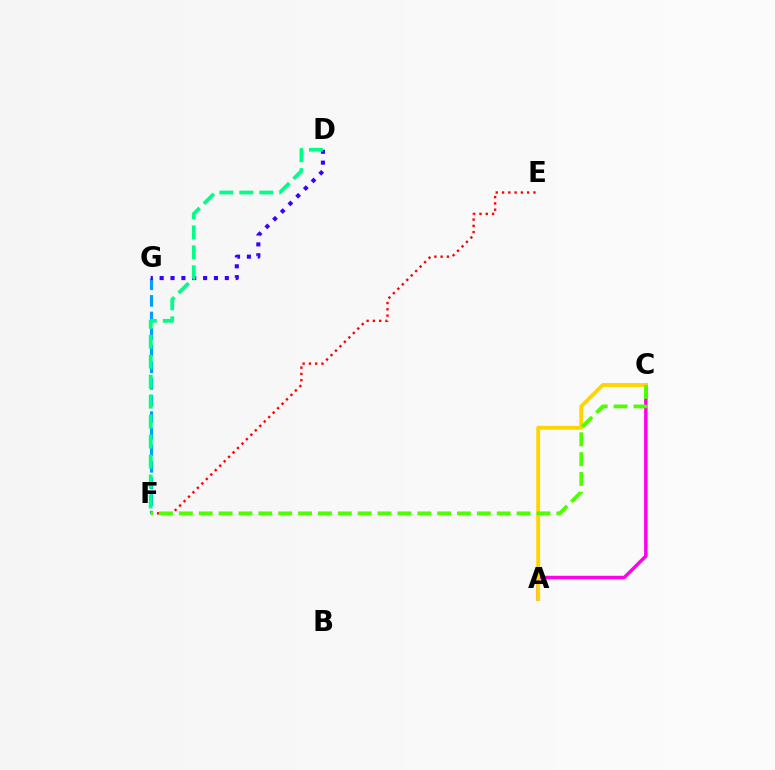{('E', 'F'): [{'color': '#ff0000', 'line_style': 'dotted', 'thickness': 1.71}], ('A', 'C'): [{'color': '#ff00ed', 'line_style': 'solid', 'thickness': 2.49}, {'color': '#ffd500', 'line_style': 'solid', 'thickness': 2.8}], ('F', 'G'): [{'color': '#009eff', 'line_style': 'dashed', 'thickness': 2.25}], ('D', 'G'): [{'color': '#3700ff', 'line_style': 'dotted', 'thickness': 2.95}], ('C', 'F'): [{'color': '#4fff00', 'line_style': 'dashed', 'thickness': 2.7}], ('D', 'F'): [{'color': '#00ff86', 'line_style': 'dashed', 'thickness': 2.71}]}